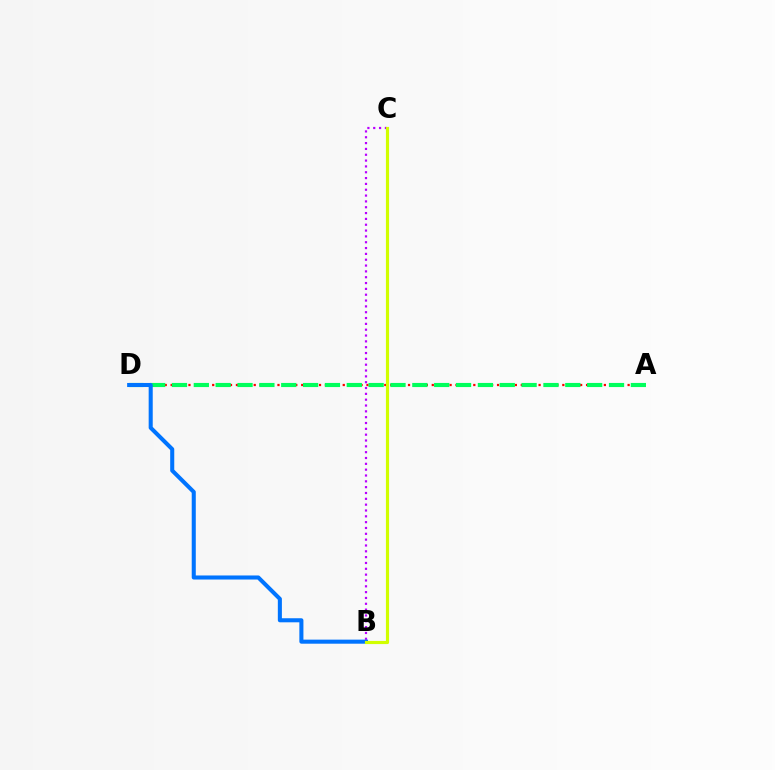{('A', 'D'): [{'color': '#ff0000', 'line_style': 'dotted', 'thickness': 1.61}, {'color': '#00ff5c', 'line_style': 'dashed', 'thickness': 2.97}], ('B', 'C'): [{'color': '#b900ff', 'line_style': 'dotted', 'thickness': 1.58}, {'color': '#d1ff00', 'line_style': 'solid', 'thickness': 2.27}], ('B', 'D'): [{'color': '#0074ff', 'line_style': 'solid', 'thickness': 2.92}]}